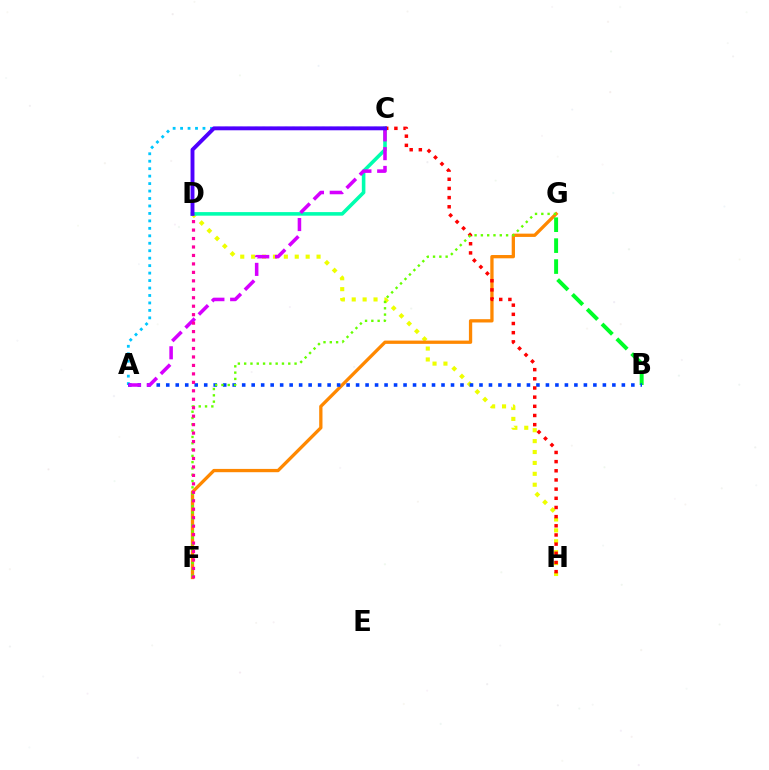{('D', 'H'): [{'color': '#eeff00', 'line_style': 'dotted', 'thickness': 2.96}], ('F', 'G'): [{'color': '#ff8800', 'line_style': 'solid', 'thickness': 2.37}, {'color': '#66ff00', 'line_style': 'dotted', 'thickness': 1.71}], ('B', 'G'): [{'color': '#00ff27', 'line_style': 'dashed', 'thickness': 2.84}], ('C', 'D'): [{'color': '#00ffaf', 'line_style': 'solid', 'thickness': 2.57}, {'color': '#4f00ff', 'line_style': 'solid', 'thickness': 2.81}], ('A', 'C'): [{'color': '#00c7ff', 'line_style': 'dotted', 'thickness': 2.03}, {'color': '#d600ff', 'line_style': 'dashed', 'thickness': 2.55}], ('A', 'B'): [{'color': '#003fff', 'line_style': 'dotted', 'thickness': 2.58}], ('C', 'H'): [{'color': '#ff0000', 'line_style': 'dotted', 'thickness': 2.49}], ('D', 'F'): [{'color': '#ff00a0', 'line_style': 'dotted', 'thickness': 2.3}]}